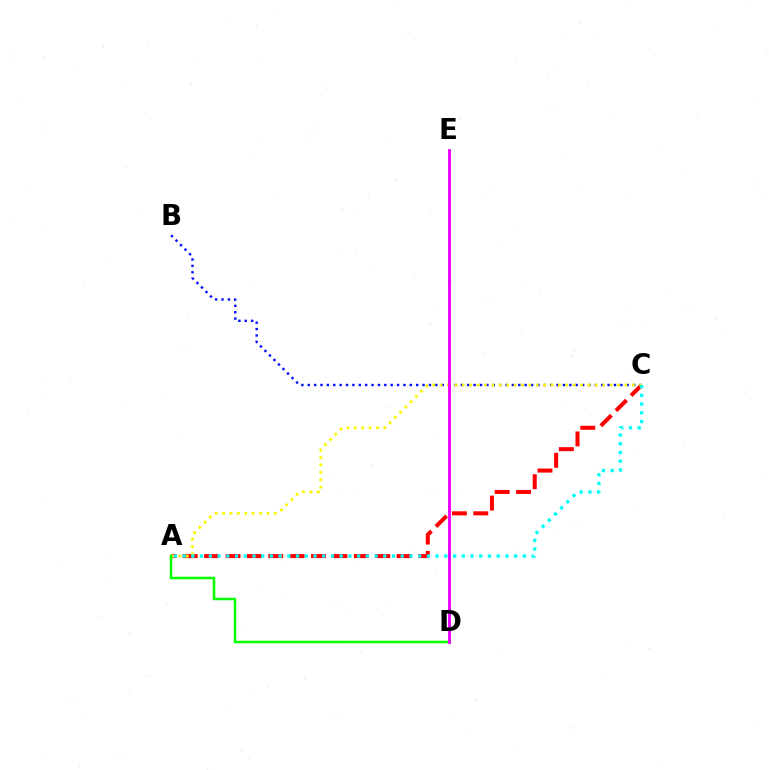{('A', 'C'): [{'color': '#ff0000', 'line_style': 'dashed', 'thickness': 2.91}, {'color': '#fcf500', 'line_style': 'dotted', 'thickness': 2.01}, {'color': '#00fff6', 'line_style': 'dotted', 'thickness': 2.37}], ('B', 'C'): [{'color': '#0010ff', 'line_style': 'dotted', 'thickness': 1.73}], ('A', 'D'): [{'color': '#08ff00', 'line_style': 'solid', 'thickness': 1.8}], ('D', 'E'): [{'color': '#ee00ff', 'line_style': 'solid', 'thickness': 2.1}]}